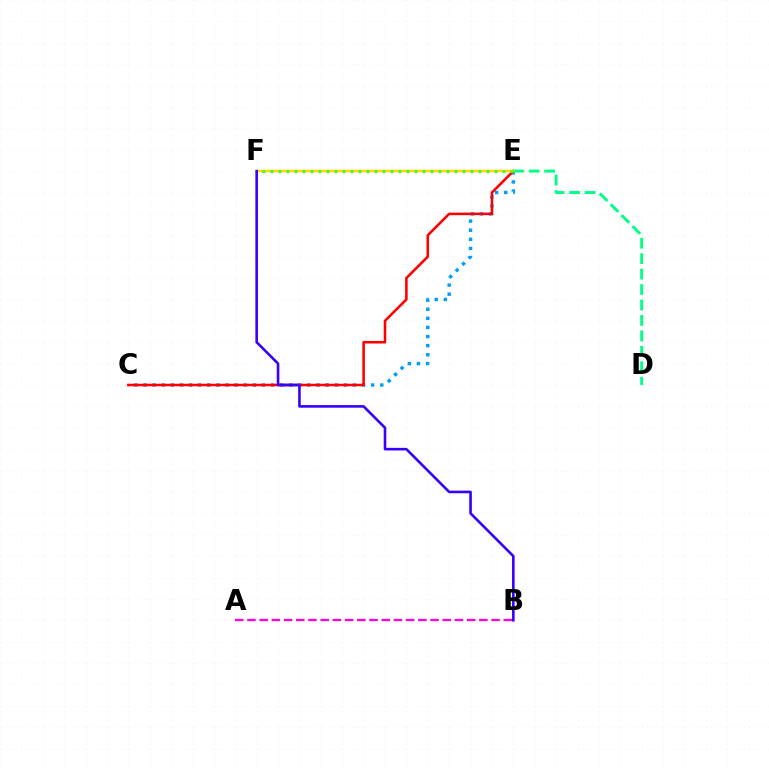{('C', 'E'): [{'color': '#009eff', 'line_style': 'dotted', 'thickness': 2.47}, {'color': '#ff0000', 'line_style': 'solid', 'thickness': 1.85}], ('D', 'E'): [{'color': '#00ff86', 'line_style': 'dashed', 'thickness': 2.1}], ('E', 'F'): [{'color': '#ffd500', 'line_style': 'solid', 'thickness': 1.76}, {'color': '#4fff00', 'line_style': 'dotted', 'thickness': 2.17}], ('B', 'F'): [{'color': '#3700ff', 'line_style': 'solid', 'thickness': 1.88}], ('A', 'B'): [{'color': '#ff00ed', 'line_style': 'dashed', 'thickness': 1.66}]}